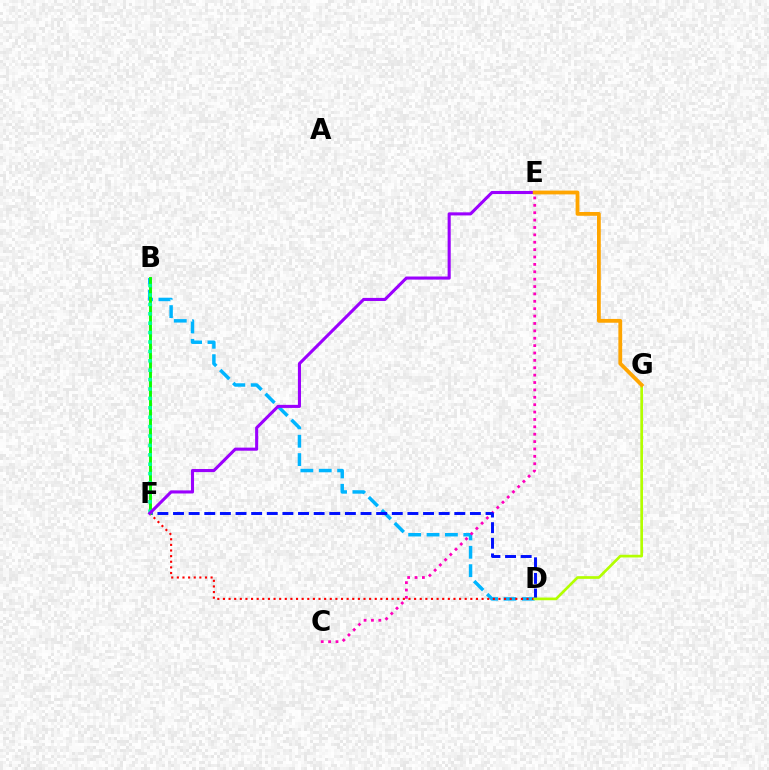{('B', 'D'): [{'color': '#00b5ff', 'line_style': 'dashed', 'thickness': 2.49}], ('D', 'F'): [{'color': '#ff0000', 'line_style': 'dotted', 'thickness': 1.53}, {'color': '#0010ff', 'line_style': 'dashed', 'thickness': 2.12}], ('C', 'E'): [{'color': '#ff00bd', 'line_style': 'dotted', 'thickness': 2.01}], ('B', 'F'): [{'color': '#08ff00', 'line_style': 'solid', 'thickness': 2.09}, {'color': '#00ff9d', 'line_style': 'dotted', 'thickness': 2.55}], ('D', 'G'): [{'color': '#b3ff00', 'line_style': 'solid', 'thickness': 1.93}], ('E', 'F'): [{'color': '#9b00ff', 'line_style': 'solid', 'thickness': 2.22}], ('E', 'G'): [{'color': '#ffa500', 'line_style': 'solid', 'thickness': 2.73}]}